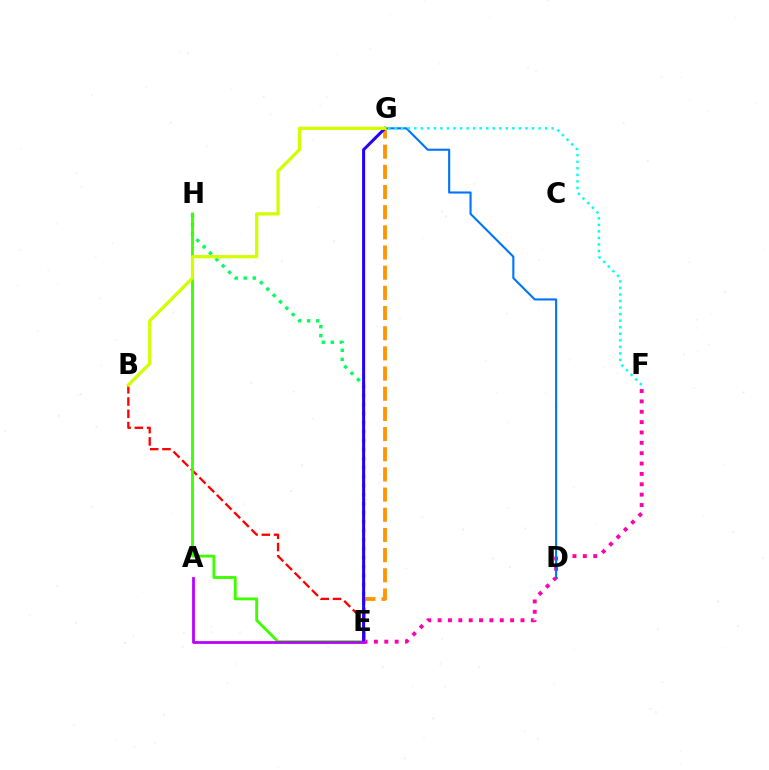{('E', 'H'): [{'color': '#00ff5c', 'line_style': 'dotted', 'thickness': 2.45}, {'color': '#3dff00', 'line_style': 'solid', 'thickness': 2.06}], ('E', 'F'): [{'color': '#ff00ac', 'line_style': 'dotted', 'thickness': 2.82}], ('D', 'G'): [{'color': '#0074ff', 'line_style': 'solid', 'thickness': 1.51}], ('B', 'E'): [{'color': '#ff0000', 'line_style': 'dashed', 'thickness': 1.66}], ('E', 'G'): [{'color': '#ff9400', 'line_style': 'dashed', 'thickness': 2.74}, {'color': '#2500ff', 'line_style': 'solid', 'thickness': 2.19}], ('F', 'G'): [{'color': '#00fff6', 'line_style': 'dotted', 'thickness': 1.78}], ('A', 'E'): [{'color': '#b900ff', 'line_style': 'solid', 'thickness': 2.0}], ('B', 'G'): [{'color': '#d1ff00', 'line_style': 'solid', 'thickness': 2.33}]}